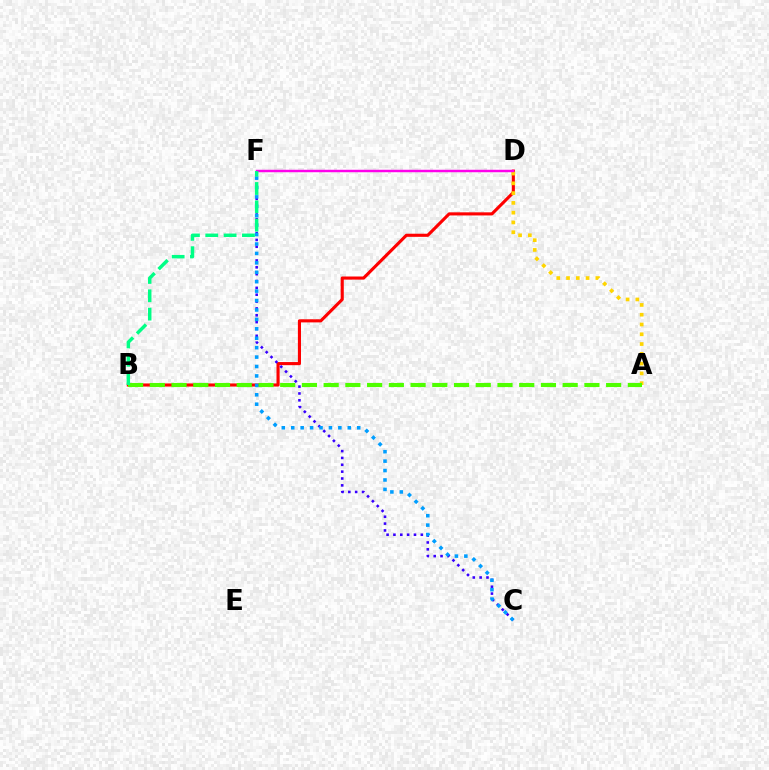{('B', 'D'): [{'color': '#ff0000', 'line_style': 'solid', 'thickness': 2.24}], ('C', 'F'): [{'color': '#3700ff', 'line_style': 'dotted', 'thickness': 1.86}, {'color': '#009eff', 'line_style': 'dotted', 'thickness': 2.56}], ('A', 'D'): [{'color': '#ffd500', 'line_style': 'dotted', 'thickness': 2.66}], ('A', 'B'): [{'color': '#4fff00', 'line_style': 'dashed', 'thickness': 2.95}], ('D', 'F'): [{'color': '#ff00ed', 'line_style': 'solid', 'thickness': 1.77}], ('B', 'F'): [{'color': '#00ff86', 'line_style': 'dashed', 'thickness': 2.49}]}